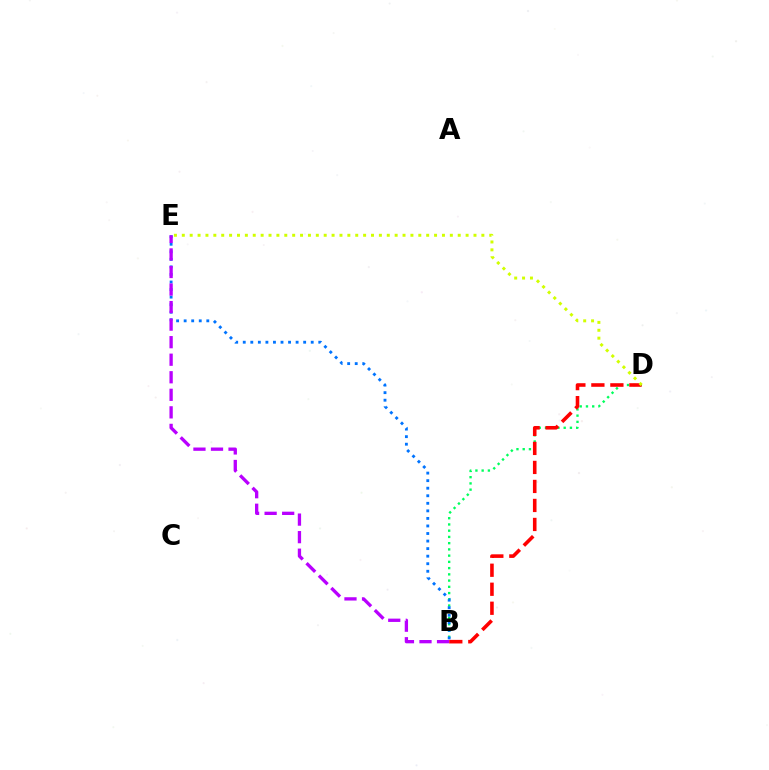{('B', 'D'): [{'color': '#00ff5c', 'line_style': 'dotted', 'thickness': 1.69}, {'color': '#ff0000', 'line_style': 'dashed', 'thickness': 2.58}], ('D', 'E'): [{'color': '#d1ff00', 'line_style': 'dotted', 'thickness': 2.14}], ('B', 'E'): [{'color': '#0074ff', 'line_style': 'dotted', 'thickness': 2.05}, {'color': '#b900ff', 'line_style': 'dashed', 'thickness': 2.38}]}